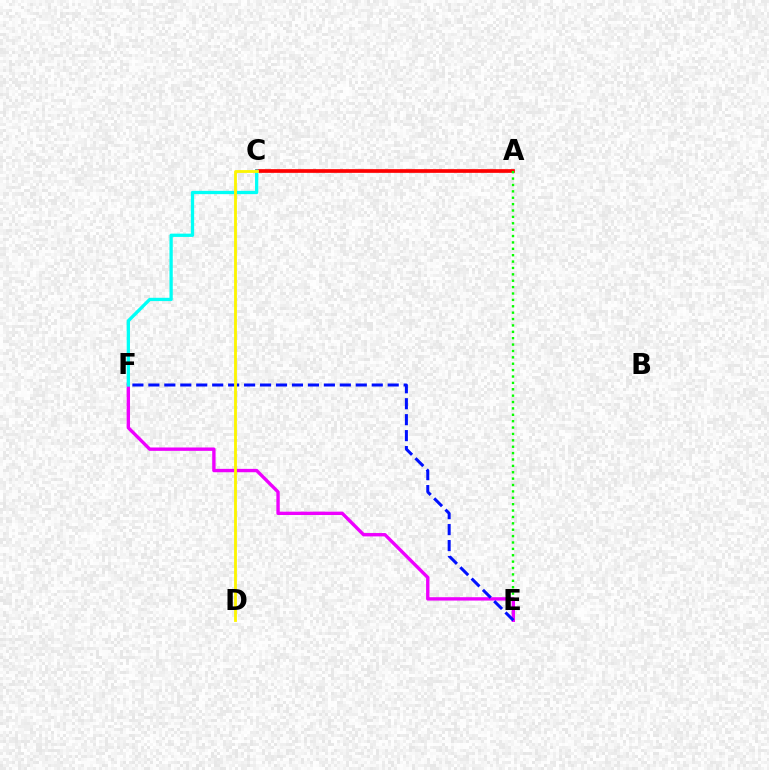{('A', 'C'): [{'color': '#ff0000', 'line_style': 'solid', 'thickness': 2.66}], ('A', 'E'): [{'color': '#08ff00', 'line_style': 'dotted', 'thickness': 1.73}], ('E', 'F'): [{'color': '#ee00ff', 'line_style': 'solid', 'thickness': 2.42}, {'color': '#0010ff', 'line_style': 'dashed', 'thickness': 2.17}], ('C', 'F'): [{'color': '#00fff6', 'line_style': 'solid', 'thickness': 2.37}], ('C', 'D'): [{'color': '#fcf500', 'line_style': 'solid', 'thickness': 2.03}]}